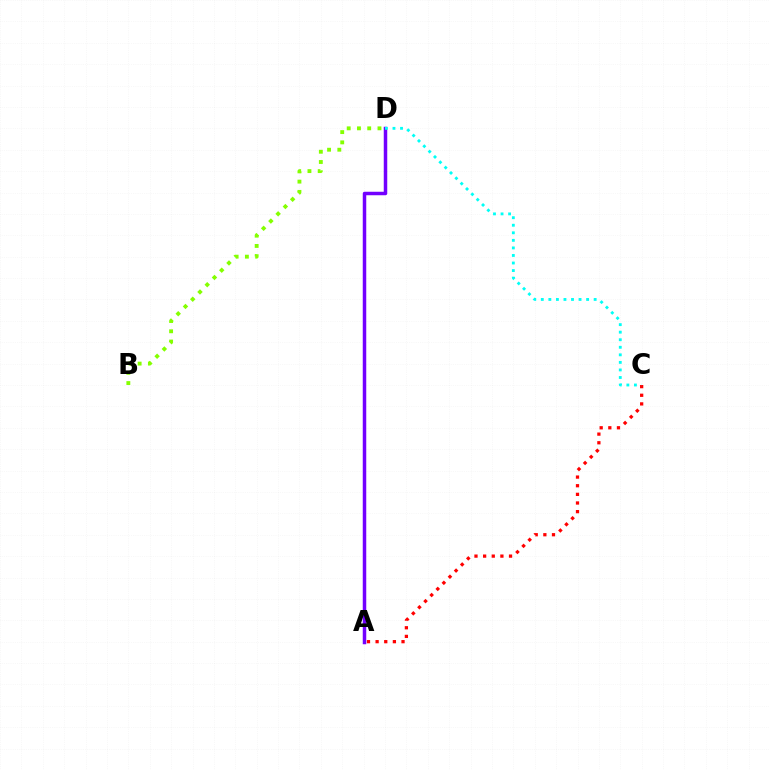{('A', 'D'): [{'color': '#7200ff', 'line_style': 'solid', 'thickness': 2.52}], ('A', 'C'): [{'color': '#ff0000', 'line_style': 'dotted', 'thickness': 2.35}], ('C', 'D'): [{'color': '#00fff6', 'line_style': 'dotted', 'thickness': 2.05}], ('B', 'D'): [{'color': '#84ff00', 'line_style': 'dotted', 'thickness': 2.79}]}